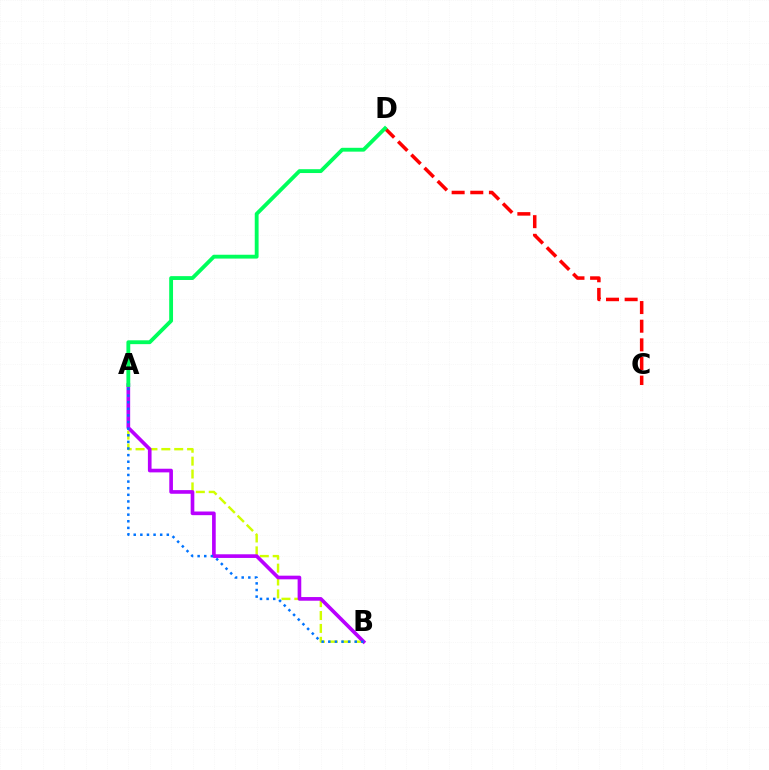{('A', 'B'): [{'color': '#d1ff00', 'line_style': 'dashed', 'thickness': 1.75}, {'color': '#b900ff', 'line_style': 'solid', 'thickness': 2.63}, {'color': '#0074ff', 'line_style': 'dotted', 'thickness': 1.8}], ('C', 'D'): [{'color': '#ff0000', 'line_style': 'dashed', 'thickness': 2.53}], ('A', 'D'): [{'color': '#00ff5c', 'line_style': 'solid', 'thickness': 2.77}]}